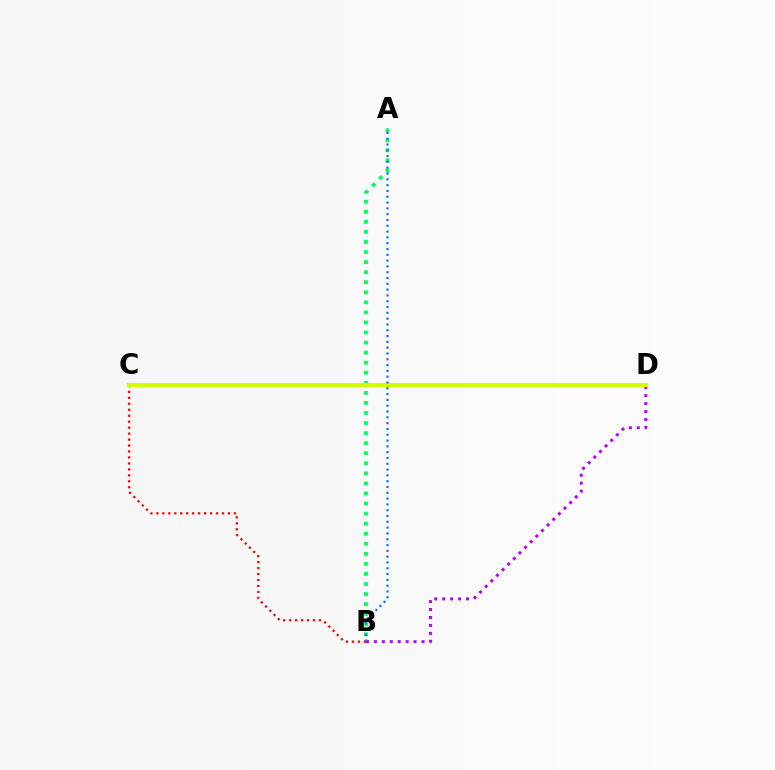{('B', 'D'): [{'color': '#b900ff', 'line_style': 'dotted', 'thickness': 2.16}], ('A', 'B'): [{'color': '#00ff5c', 'line_style': 'dotted', 'thickness': 2.73}, {'color': '#0074ff', 'line_style': 'dotted', 'thickness': 1.58}], ('B', 'C'): [{'color': '#ff0000', 'line_style': 'dotted', 'thickness': 1.62}], ('C', 'D'): [{'color': '#d1ff00', 'line_style': 'solid', 'thickness': 2.99}]}